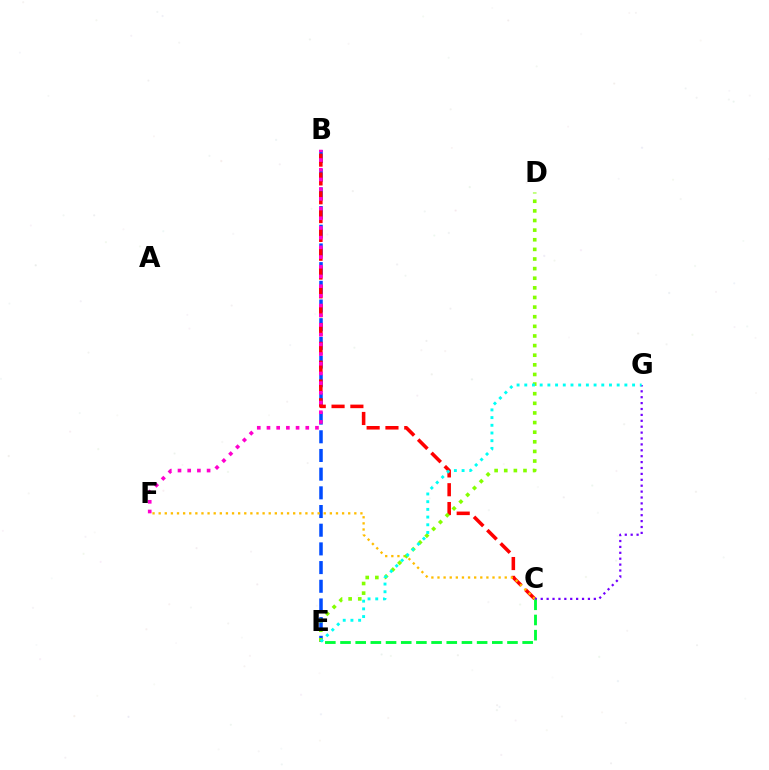{('B', 'E'): [{'color': '#004bff', 'line_style': 'dashed', 'thickness': 2.54}], ('B', 'C'): [{'color': '#ff0000', 'line_style': 'dashed', 'thickness': 2.56}], ('C', 'F'): [{'color': '#ffbd00', 'line_style': 'dotted', 'thickness': 1.66}], ('D', 'E'): [{'color': '#84ff00', 'line_style': 'dotted', 'thickness': 2.61}], ('C', 'G'): [{'color': '#7200ff', 'line_style': 'dotted', 'thickness': 1.6}], ('B', 'F'): [{'color': '#ff00cf', 'line_style': 'dotted', 'thickness': 2.64}], ('E', 'G'): [{'color': '#00fff6', 'line_style': 'dotted', 'thickness': 2.09}], ('C', 'E'): [{'color': '#00ff39', 'line_style': 'dashed', 'thickness': 2.06}]}